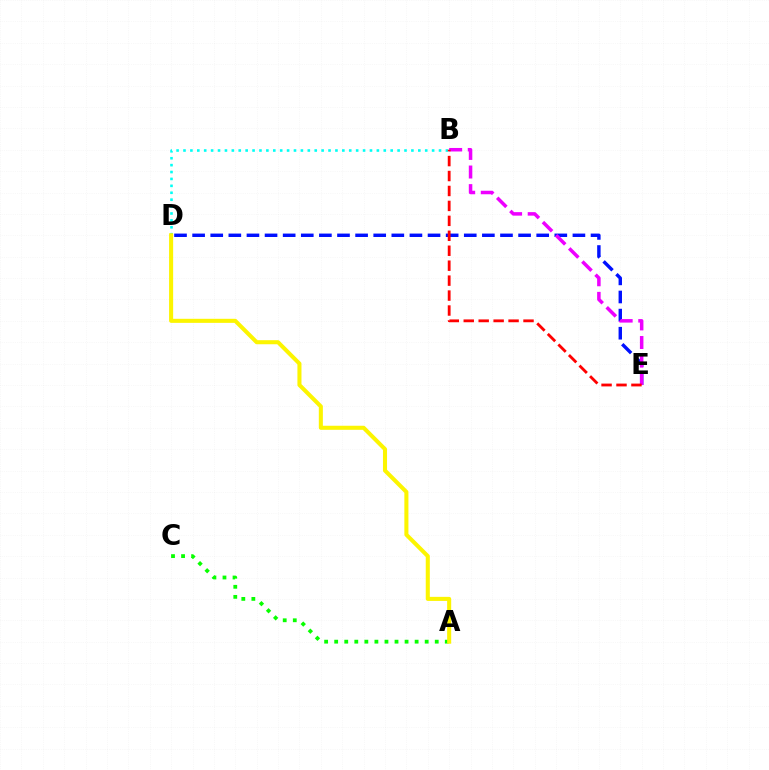{('B', 'D'): [{'color': '#00fff6', 'line_style': 'dotted', 'thickness': 1.88}], ('D', 'E'): [{'color': '#0010ff', 'line_style': 'dashed', 'thickness': 2.46}], ('B', 'E'): [{'color': '#ee00ff', 'line_style': 'dashed', 'thickness': 2.53}, {'color': '#ff0000', 'line_style': 'dashed', 'thickness': 2.03}], ('A', 'C'): [{'color': '#08ff00', 'line_style': 'dotted', 'thickness': 2.73}], ('A', 'D'): [{'color': '#fcf500', 'line_style': 'solid', 'thickness': 2.92}]}